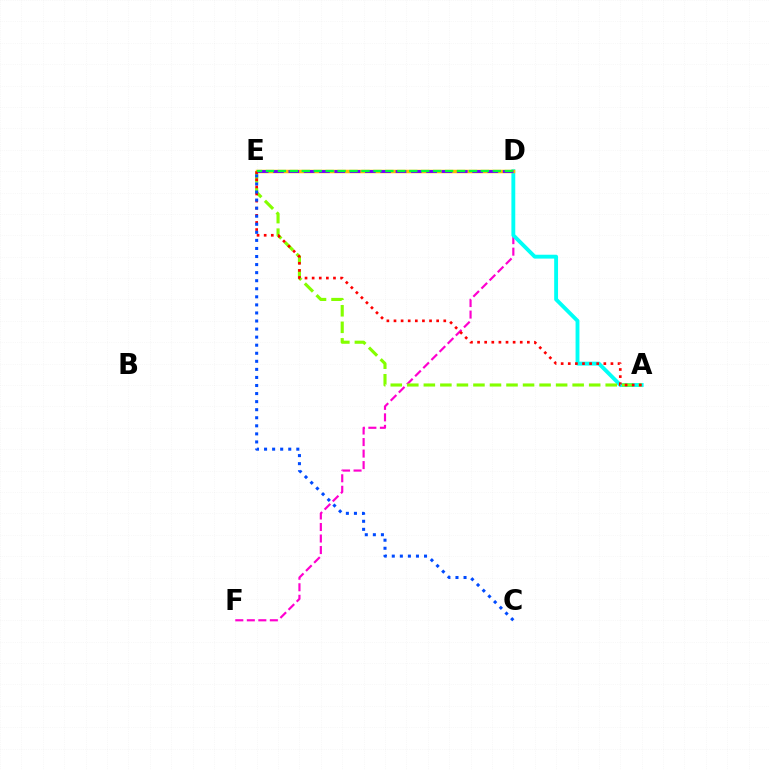{('D', 'F'): [{'color': '#ff00cf', 'line_style': 'dashed', 'thickness': 1.56}], ('A', 'D'): [{'color': '#00fff6', 'line_style': 'solid', 'thickness': 2.78}], ('A', 'E'): [{'color': '#84ff00', 'line_style': 'dashed', 'thickness': 2.25}, {'color': '#ff0000', 'line_style': 'dotted', 'thickness': 1.93}], ('D', 'E'): [{'color': '#ffbd00', 'line_style': 'solid', 'thickness': 2.52}, {'color': '#7200ff', 'line_style': 'dashed', 'thickness': 2.08}, {'color': '#00ff39', 'line_style': 'dashed', 'thickness': 1.62}], ('C', 'E'): [{'color': '#004bff', 'line_style': 'dotted', 'thickness': 2.19}]}